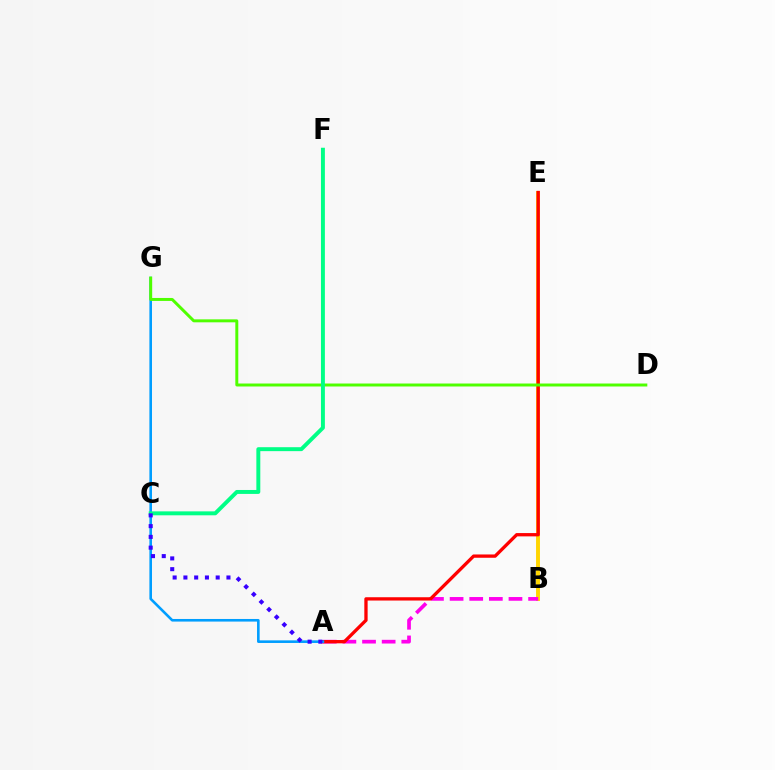{('B', 'E'): [{'color': '#ffd500', 'line_style': 'solid', 'thickness': 2.81}], ('A', 'B'): [{'color': '#ff00ed', 'line_style': 'dashed', 'thickness': 2.67}], ('A', 'E'): [{'color': '#ff0000', 'line_style': 'solid', 'thickness': 2.38}], ('A', 'G'): [{'color': '#009eff', 'line_style': 'solid', 'thickness': 1.88}], ('D', 'G'): [{'color': '#4fff00', 'line_style': 'solid', 'thickness': 2.14}], ('C', 'F'): [{'color': '#00ff86', 'line_style': 'solid', 'thickness': 2.84}], ('A', 'C'): [{'color': '#3700ff', 'line_style': 'dotted', 'thickness': 2.92}]}